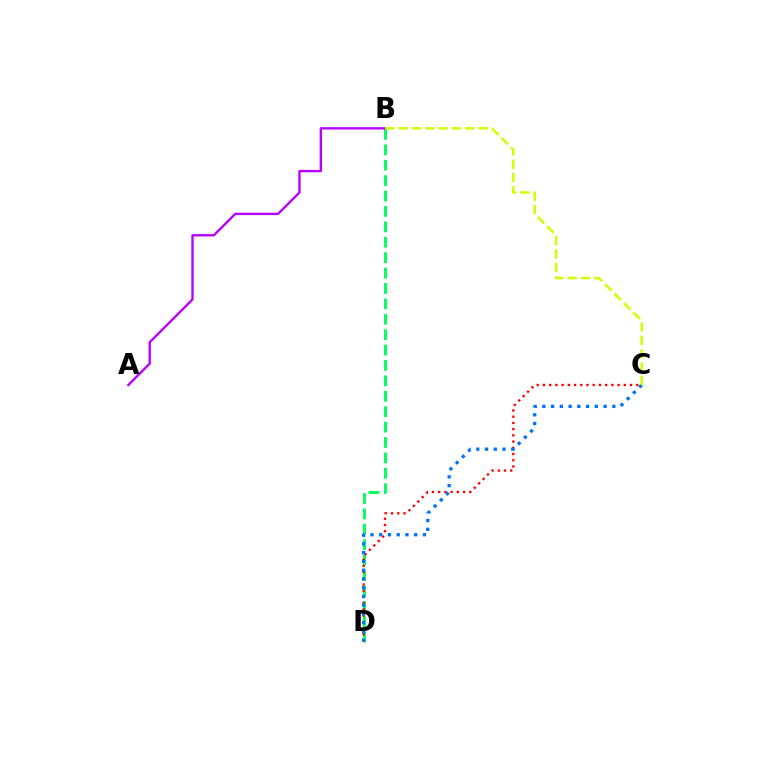{('B', 'D'): [{'color': '#00ff5c', 'line_style': 'dashed', 'thickness': 2.09}], ('C', 'D'): [{'color': '#ff0000', 'line_style': 'dotted', 'thickness': 1.69}, {'color': '#0074ff', 'line_style': 'dotted', 'thickness': 2.38}], ('A', 'B'): [{'color': '#b900ff', 'line_style': 'solid', 'thickness': 1.71}], ('B', 'C'): [{'color': '#d1ff00', 'line_style': 'dashed', 'thickness': 1.81}]}